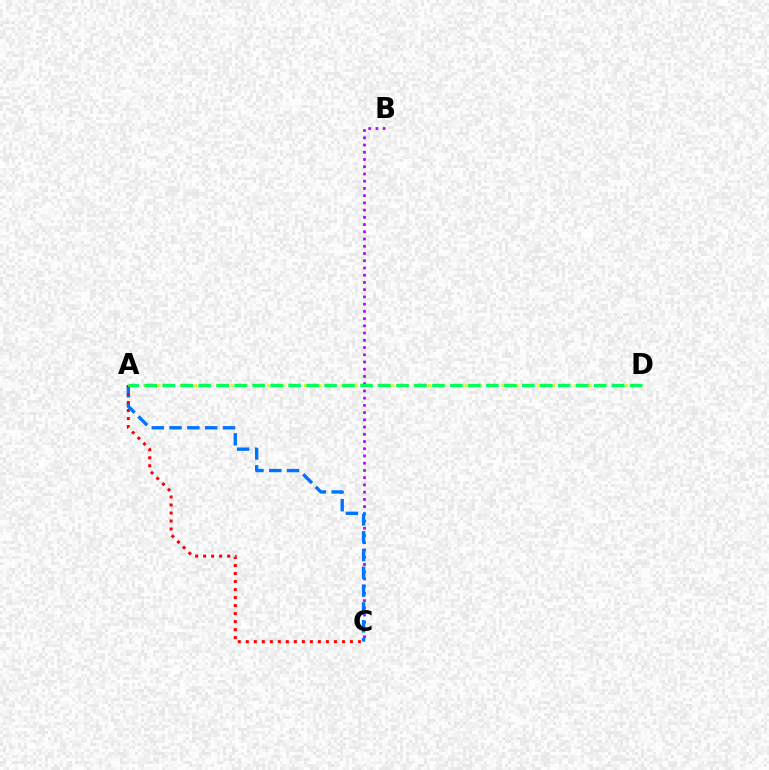{('B', 'C'): [{'color': '#b900ff', 'line_style': 'dotted', 'thickness': 1.96}], ('A', 'C'): [{'color': '#0074ff', 'line_style': 'dashed', 'thickness': 2.42}, {'color': '#ff0000', 'line_style': 'dotted', 'thickness': 2.18}], ('A', 'D'): [{'color': '#d1ff00', 'line_style': 'dotted', 'thickness': 1.99}, {'color': '#00ff5c', 'line_style': 'dashed', 'thickness': 2.44}]}